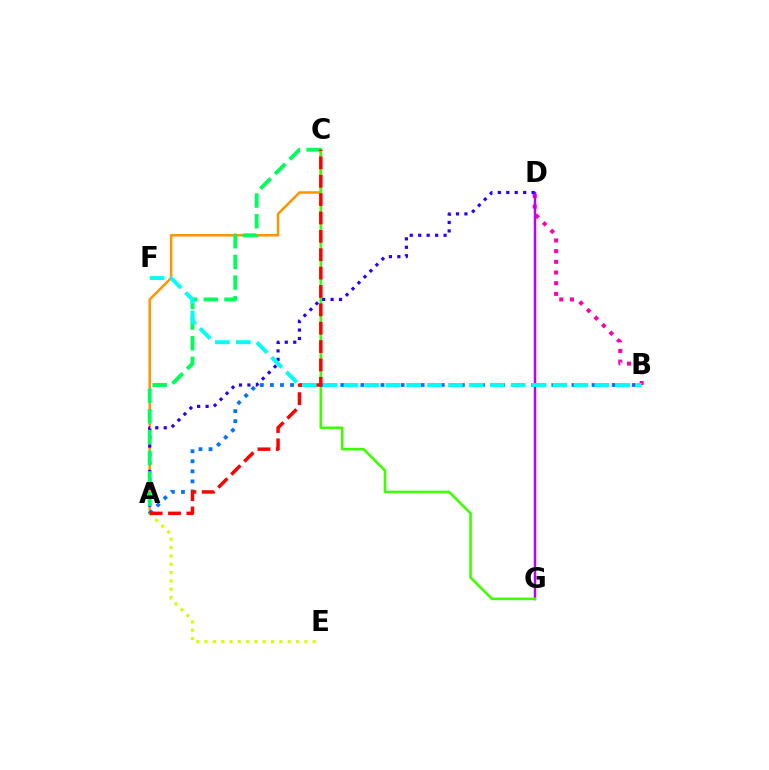{('A', 'C'): [{'color': '#ff9400', 'line_style': 'solid', 'thickness': 1.8}, {'color': '#00ff5c', 'line_style': 'dashed', 'thickness': 2.81}, {'color': '#ff0000', 'line_style': 'dashed', 'thickness': 2.5}], ('A', 'E'): [{'color': '#d1ff00', 'line_style': 'dotted', 'thickness': 2.26}], ('B', 'D'): [{'color': '#ff00ac', 'line_style': 'dotted', 'thickness': 2.9}], ('D', 'G'): [{'color': '#b900ff', 'line_style': 'solid', 'thickness': 1.78}], ('A', 'D'): [{'color': '#2500ff', 'line_style': 'dotted', 'thickness': 2.3}], ('C', 'G'): [{'color': '#3dff00', 'line_style': 'solid', 'thickness': 1.88}], ('A', 'B'): [{'color': '#0074ff', 'line_style': 'dotted', 'thickness': 2.73}], ('B', 'F'): [{'color': '#00fff6', 'line_style': 'dashed', 'thickness': 2.84}]}